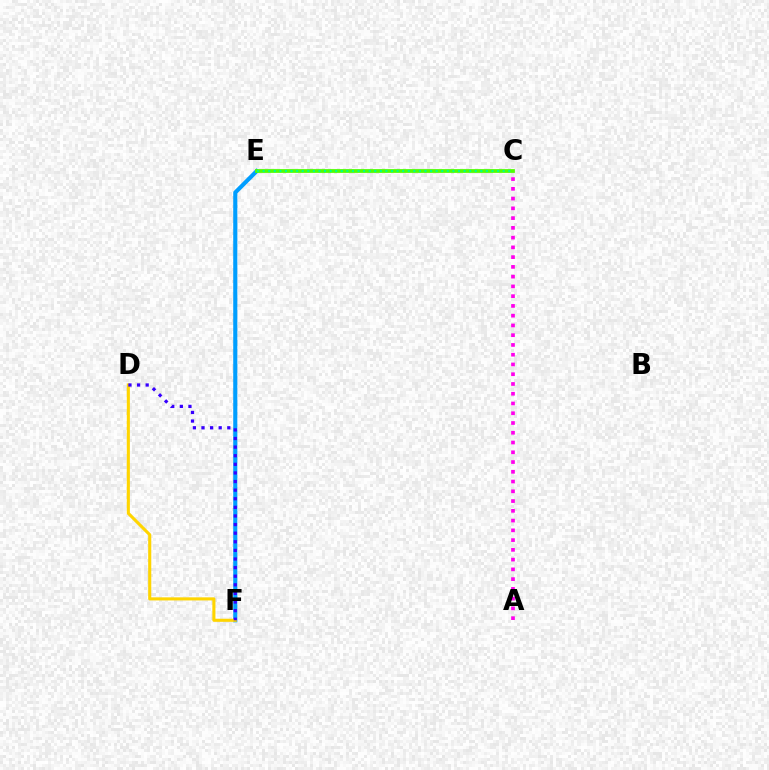{('A', 'C'): [{'color': '#ff00ed', 'line_style': 'dotted', 'thickness': 2.65}], ('C', 'E'): [{'color': '#ff0000', 'line_style': 'solid', 'thickness': 1.5}, {'color': '#4fff00', 'line_style': 'solid', 'thickness': 2.7}, {'color': '#00ff86', 'line_style': 'dotted', 'thickness': 1.52}], ('E', 'F'): [{'color': '#009eff', 'line_style': 'solid', 'thickness': 2.95}], ('D', 'F'): [{'color': '#ffd500', 'line_style': 'solid', 'thickness': 2.23}, {'color': '#3700ff', 'line_style': 'dotted', 'thickness': 2.34}]}